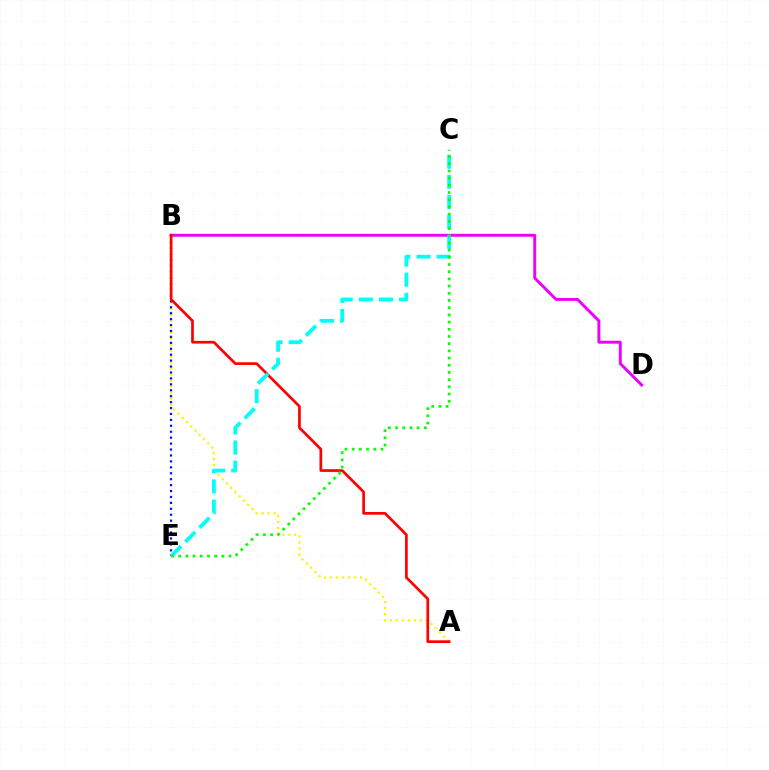{('A', 'B'): [{'color': '#fcf500', 'line_style': 'dotted', 'thickness': 1.63}, {'color': '#ff0000', 'line_style': 'solid', 'thickness': 1.94}], ('B', 'E'): [{'color': '#0010ff', 'line_style': 'dotted', 'thickness': 1.61}], ('B', 'D'): [{'color': '#ee00ff', 'line_style': 'solid', 'thickness': 2.1}], ('C', 'E'): [{'color': '#00fff6', 'line_style': 'dashed', 'thickness': 2.73}, {'color': '#08ff00', 'line_style': 'dotted', 'thickness': 1.96}]}